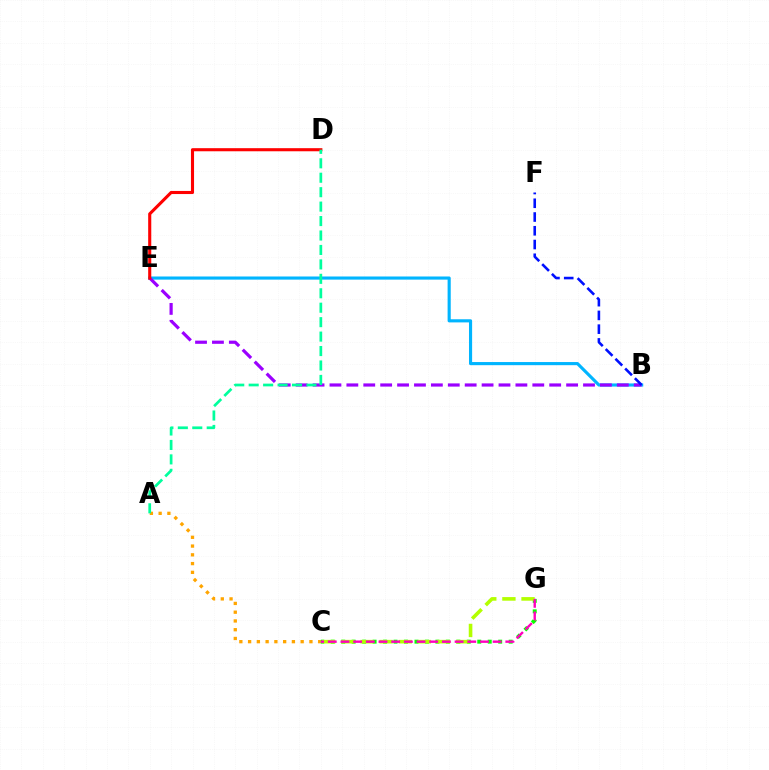{('B', 'E'): [{'color': '#00b5ff', 'line_style': 'solid', 'thickness': 2.26}, {'color': '#9b00ff', 'line_style': 'dashed', 'thickness': 2.3}], ('A', 'C'): [{'color': '#ffa500', 'line_style': 'dotted', 'thickness': 2.38}], ('D', 'E'): [{'color': '#ff0000', 'line_style': 'solid', 'thickness': 2.23}], ('B', 'F'): [{'color': '#0010ff', 'line_style': 'dashed', 'thickness': 1.87}], ('A', 'D'): [{'color': '#00ff9d', 'line_style': 'dashed', 'thickness': 1.96}], ('C', 'G'): [{'color': '#08ff00', 'line_style': 'dotted', 'thickness': 2.84}, {'color': '#b3ff00', 'line_style': 'dashed', 'thickness': 2.6}, {'color': '#ff00bd', 'line_style': 'dashed', 'thickness': 1.72}]}